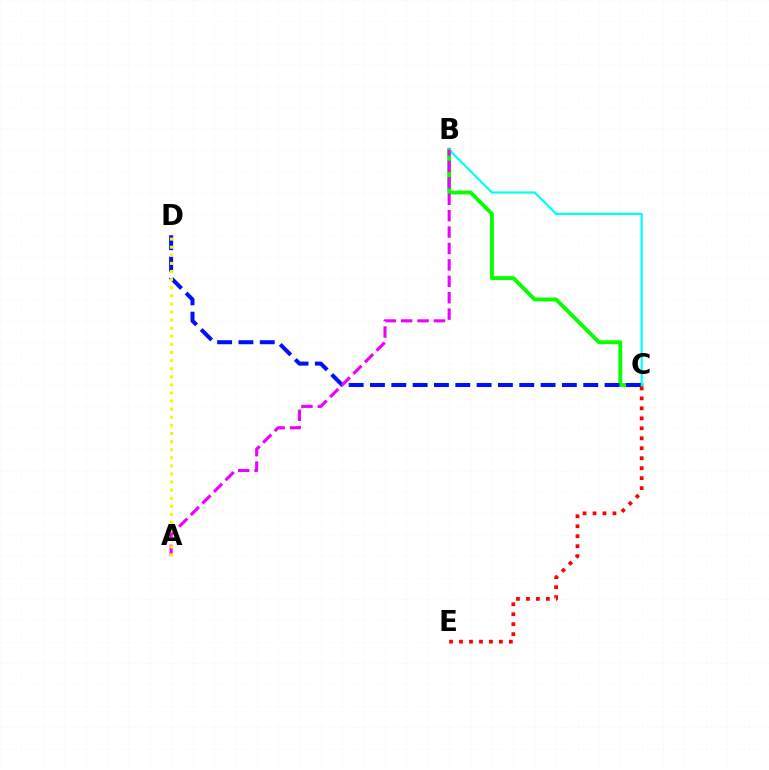{('B', 'C'): [{'color': '#08ff00', 'line_style': 'solid', 'thickness': 2.79}, {'color': '#00fff6', 'line_style': 'solid', 'thickness': 1.58}], ('C', 'D'): [{'color': '#0010ff', 'line_style': 'dashed', 'thickness': 2.9}], ('A', 'B'): [{'color': '#ee00ff', 'line_style': 'dashed', 'thickness': 2.23}], ('A', 'D'): [{'color': '#fcf500', 'line_style': 'dotted', 'thickness': 2.2}], ('C', 'E'): [{'color': '#ff0000', 'line_style': 'dotted', 'thickness': 2.71}]}